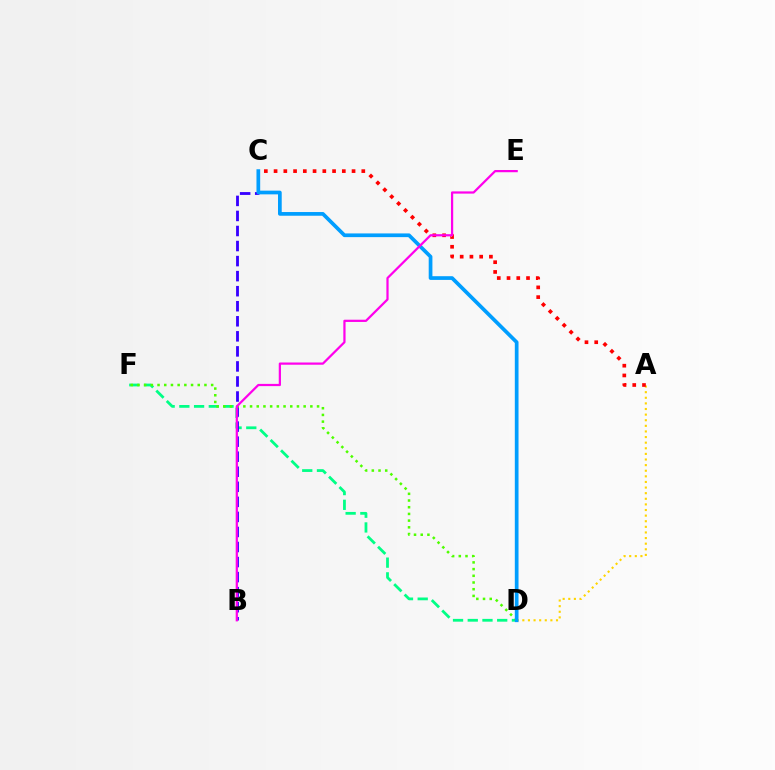{('A', 'D'): [{'color': '#ffd500', 'line_style': 'dotted', 'thickness': 1.52}], ('A', 'C'): [{'color': '#ff0000', 'line_style': 'dotted', 'thickness': 2.65}], ('D', 'F'): [{'color': '#00ff86', 'line_style': 'dashed', 'thickness': 2.0}, {'color': '#4fff00', 'line_style': 'dotted', 'thickness': 1.82}], ('B', 'C'): [{'color': '#3700ff', 'line_style': 'dashed', 'thickness': 2.04}], ('C', 'D'): [{'color': '#009eff', 'line_style': 'solid', 'thickness': 2.67}], ('B', 'E'): [{'color': '#ff00ed', 'line_style': 'solid', 'thickness': 1.61}]}